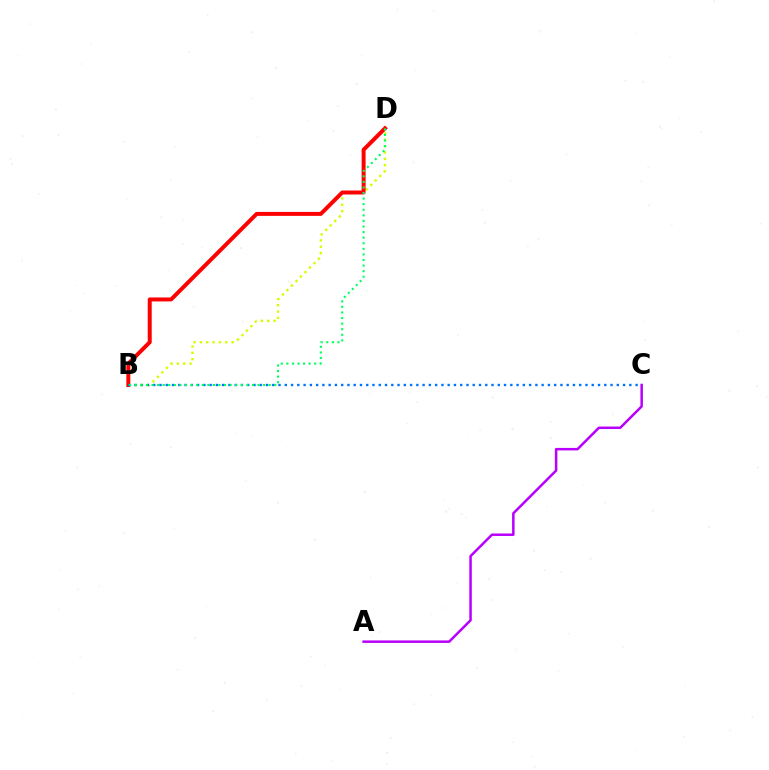{('B', 'D'): [{'color': '#d1ff00', 'line_style': 'dotted', 'thickness': 1.73}, {'color': '#ff0000', 'line_style': 'solid', 'thickness': 2.86}, {'color': '#00ff5c', 'line_style': 'dotted', 'thickness': 1.52}], ('B', 'C'): [{'color': '#0074ff', 'line_style': 'dotted', 'thickness': 1.7}], ('A', 'C'): [{'color': '#b900ff', 'line_style': 'solid', 'thickness': 1.8}]}